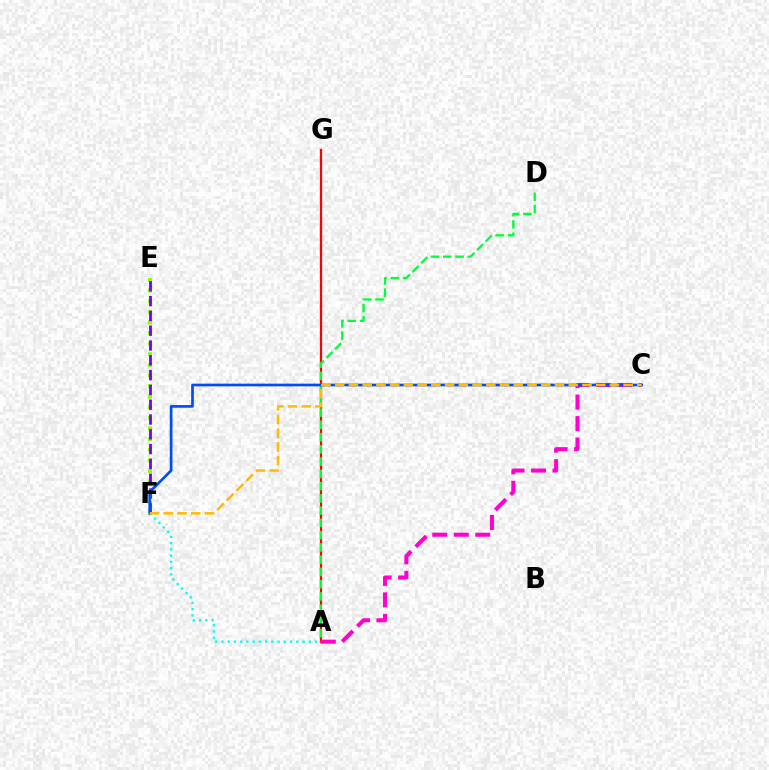{('A', 'G'): [{'color': '#ff0000', 'line_style': 'solid', 'thickness': 1.62}], ('A', 'F'): [{'color': '#00fff6', 'line_style': 'dotted', 'thickness': 1.7}], ('E', 'F'): [{'color': '#84ff00', 'line_style': 'dotted', 'thickness': 2.88}, {'color': '#7200ff', 'line_style': 'dashed', 'thickness': 2.01}], ('A', 'D'): [{'color': '#00ff39', 'line_style': 'dashed', 'thickness': 1.66}], ('A', 'C'): [{'color': '#ff00cf', 'line_style': 'dashed', 'thickness': 2.92}], ('C', 'F'): [{'color': '#004bff', 'line_style': 'solid', 'thickness': 1.94}, {'color': '#ffbd00', 'line_style': 'dashed', 'thickness': 1.87}]}